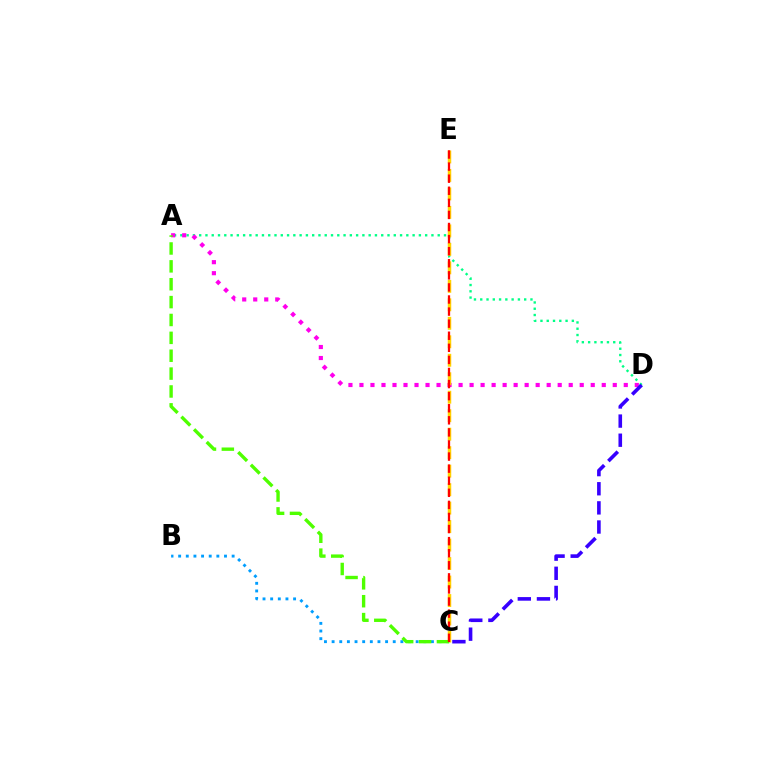{('A', 'D'): [{'color': '#00ff86', 'line_style': 'dotted', 'thickness': 1.71}, {'color': '#ff00ed', 'line_style': 'dotted', 'thickness': 2.99}], ('B', 'C'): [{'color': '#009eff', 'line_style': 'dotted', 'thickness': 2.08}], ('C', 'E'): [{'color': '#ffd500', 'line_style': 'dashed', 'thickness': 2.51}, {'color': '#ff0000', 'line_style': 'dashed', 'thickness': 1.64}], ('C', 'D'): [{'color': '#3700ff', 'line_style': 'dashed', 'thickness': 2.6}], ('A', 'C'): [{'color': '#4fff00', 'line_style': 'dashed', 'thickness': 2.43}]}